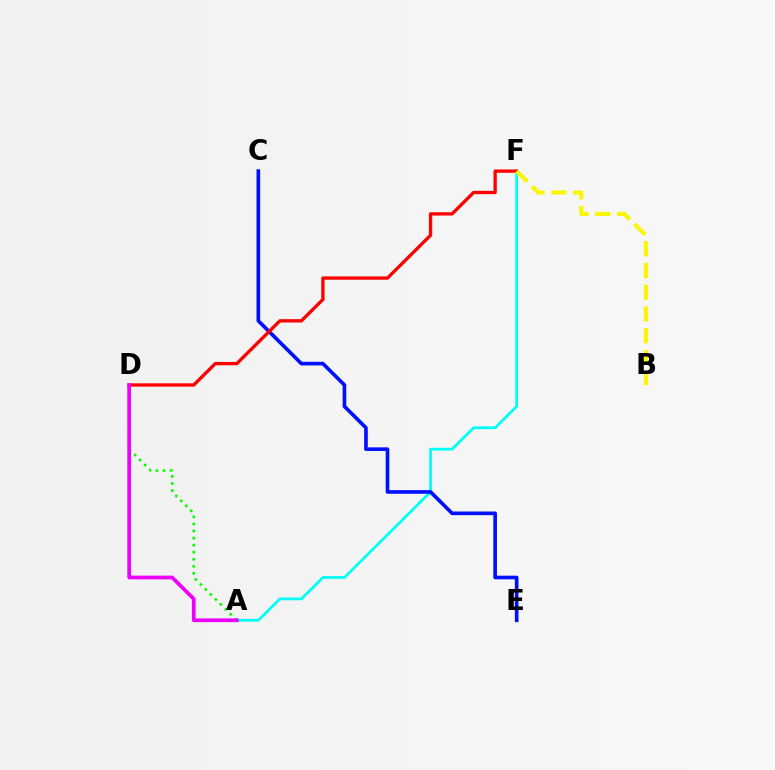{('A', 'F'): [{'color': '#00fff6', 'line_style': 'solid', 'thickness': 1.99}], ('A', 'D'): [{'color': '#08ff00', 'line_style': 'dotted', 'thickness': 1.92}, {'color': '#ee00ff', 'line_style': 'solid', 'thickness': 2.67}], ('C', 'E'): [{'color': '#0010ff', 'line_style': 'solid', 'thickness': 2.63}], ('D', 'F'): [{'color': '#ff0000', 'line_style': 'solid', 'thickness': 2.39}], ('B', 'F'): [{'color': '#fcf500', 'line_style': 'dashed', 'thickness': 2.96}]}